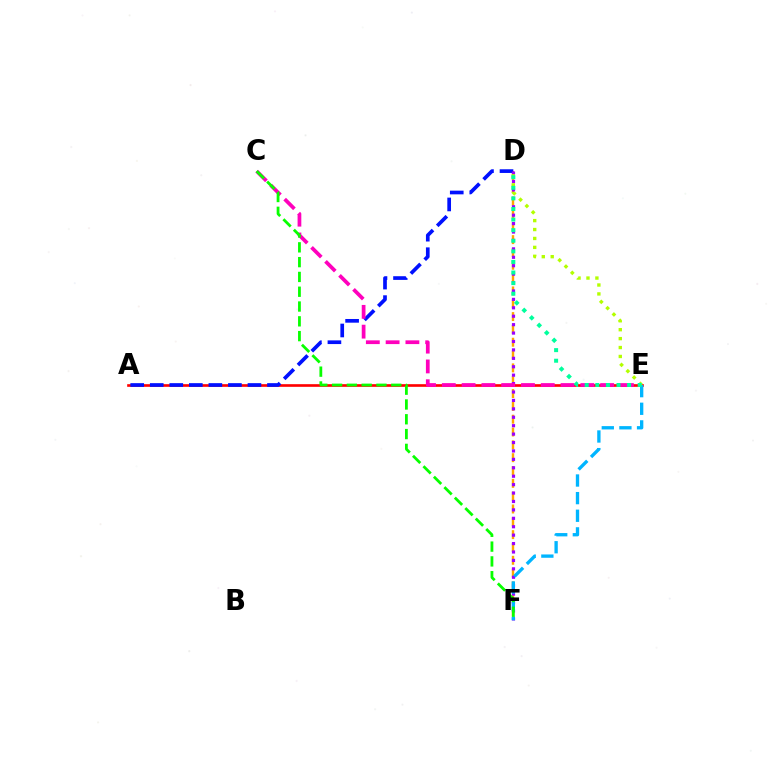{('A', 'E'): [{'color': '#ff0000', 'line_style': 'solid', 'thickness': 1.91}], ('D', 'F'): [{'color': '#ffa500', 'line_style': 'dashed', 'thickness': 1.74}, {'color': '#9b00ff', 'line_style': 'dotted', 'thickness': 2.29}], ('A', 'D'): [{'color': '#0010ff', 'line_style': 'dashed', 'thickness': 2.65}], ('C', 'E'): [{'color': '#ff00bd', 'line_style': 'dashed', 'thickness': 2.69}], ('E', 'F'): [{'color': '#00b5ff', 'line_style': 'dashed', 'thickness': 2.39}], ('D', 'E'): [{'color': '#b3ff00', 'line_style': 'dotted', 'thickness': 2.43}, {'color': '#00ff9d', 'line_style': 'dotted', 'thickness': 2.88}], ('C', 'F'): [{'color': '#08ff00', 'line_style': 'dashed', 'thickness': 2.01}]}